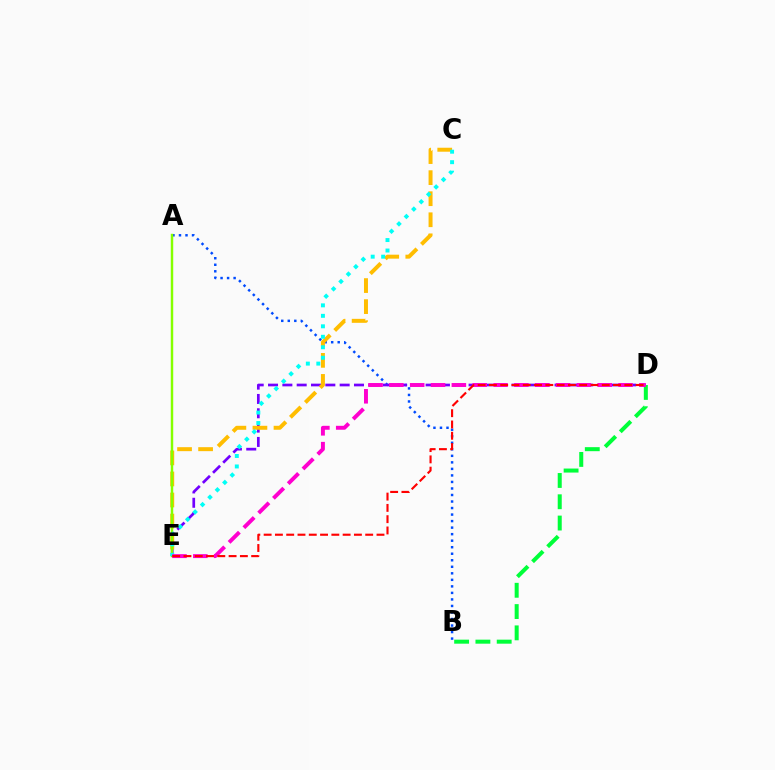{('A', 'B'): [{'color': '#004bff', 'line_style': 'dotted', 'thickness': 1.77}], ('D', 'E'): [{'color': '#7200ff', 'line_style': 'dashed', 'thickness': 1.95}, {'color': '#ff00cf', 'line_style': 'dashed', 'thickness': 2.83}, {'color': '#ff0000', 'line_style': 'dashed', 'thickness': 1.53}], ('C', 'E'): [{'color': '#ffbd00', 'line_style': 'dashed', 'thickness': 2.86}, {'color': '#00fff6', 'line_style': 'dotted', 'thickness': 2.85}], ('B', 'D'): [{'color': '#00ff39', 'line_style': 'dashed', 'thickness': 2.89}], ('A', 'E'): [{'color': '#84ff00', 'line_style': 'solid', 'thickness': 1.76}]}